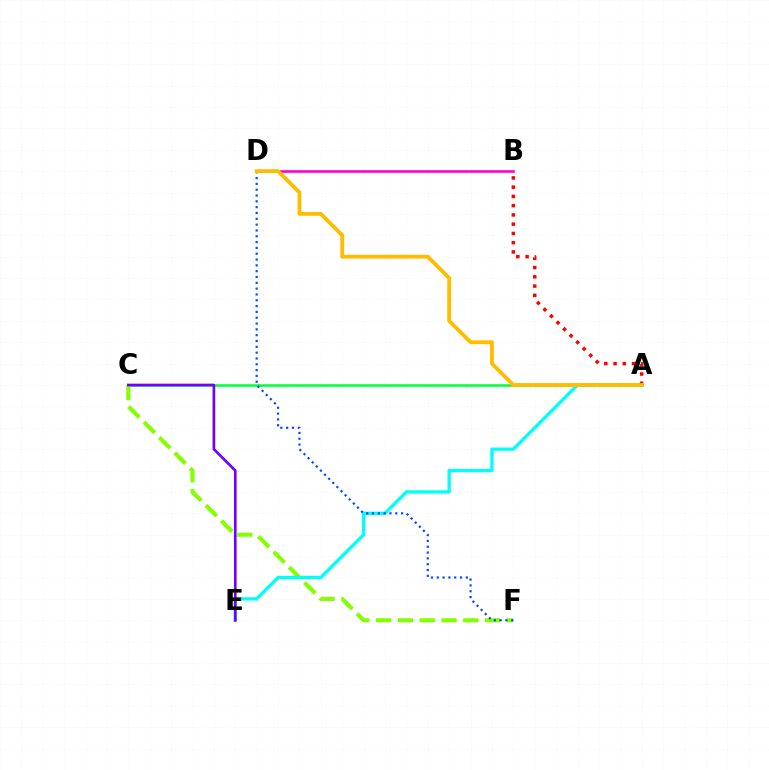{('A', 'C'): [{'color': '#00ff39', 'line_style': 'solid', 'thickness': 1.82}], ('C', 'F'): [{'color': '#84ff00', 'line_style': 'dashed', 'thickness': 2.96}], ('A', 'E'): [{'color': '#00fff6', 'line_style': 'solid', 'thickness': 2.39}], ('C', 'E'): [{'color': '#7200ff', 'line_style': 'solid', 'thickness': 1.93}], ('B', 'D'): [{'color': '#ff00cf', 'line_style': 'solid', 'thickness': 1.89}], ('D', 'F'): [{'color': '#004bff', 'line_style': 'dotted', 'thickness': 1.58}], ('A', 'B'): [{'color': '#ff0000', 'line_style': 'dotted', 'thickness': 2.51}], ('A', 'D'): [{'color': '#ffbd00', 'line_style': 'solid', 'thickness': 2.76}]}